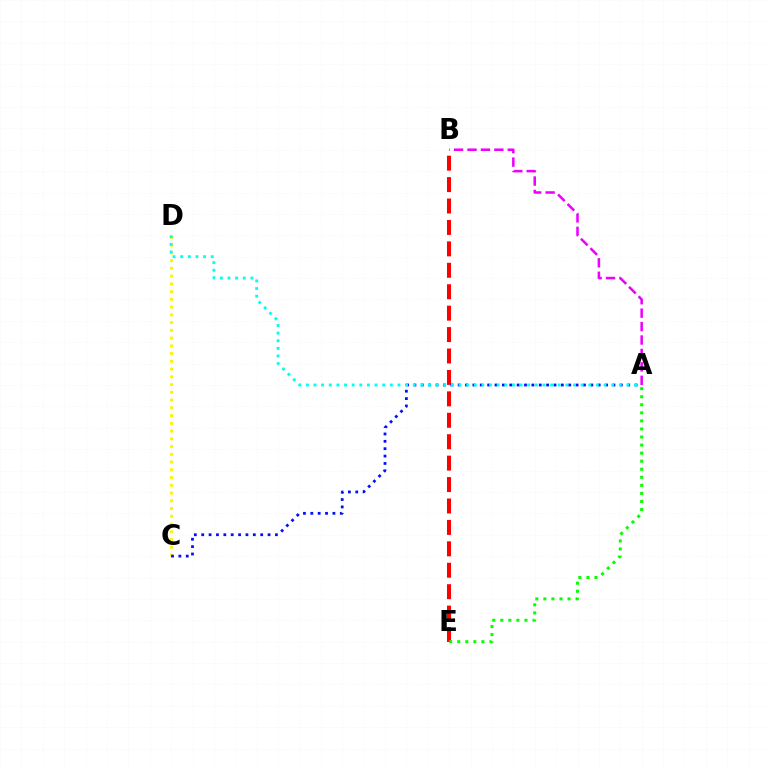{('C', 'D'): [{'color': '#fcf500', 'line_style': 'dotted', 'thickness': 2.11}], ('B', 'E'): [{'color': '#ff0000', 'line_style': 'dashed', 'thickness': 2.91}], ('A', 'B'): [{'color': '#ee00ff', 'line_style': 'dashed', 'thickness': 1.82}], ('A', 'C'): [{'color': '#0010ff', 'line_style': 'dotted', 'thickness': 2.0}], ('A', 'D'): [{'color': '#00fff6', 'line_style': 'dotted', 'thickness': 2.07}], ('A', 'E'): [{'color': '#08ff00', 'line_style': 'dotted', 'thickness': 2.19}]}